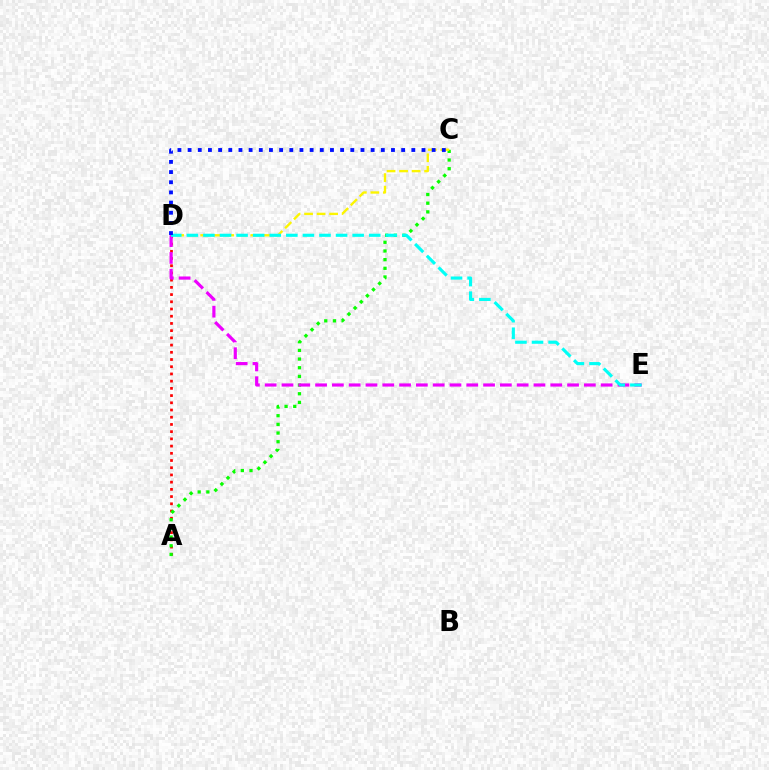{('A', 'D'): [{'color': '#ff0000', 'line_style': 'dotted', 'thickness': 1.96}], ('A', 'C'): [{'color': '#08ff00', 'line_style': 'dotted', 'thickness': 2.36}], ('D', 'E'): [{'color': '#ee00ff', 'line_style': 'dashed', 'thickness': 2.28}, {'color': '#00fff6', 'line_style': 'dashed', 'thickness': 2.25}], ('C', 'D'): [{'color': '#fcf500', 'line_style': 'dashed', 'thickness': 1.7}, {'color': '#0010ff', 'line_style': 'dotted', 'thickness': 2.76}]}